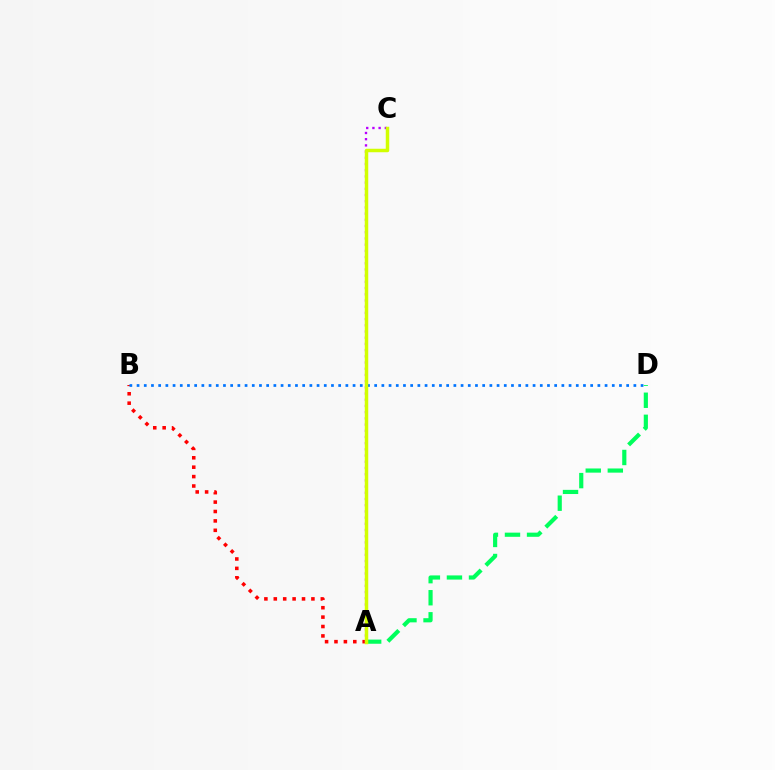{('A', 'B'): [{'color': '#ff0000', 'line_style': 'dotted', 'thickness': 2.56}], ('B', 'D'): [{'color': '#0074ff', 'line_style': 'dotted', 'thickness': 1.96}], ('A', 'D'): [{'color': '#00ff5c', 'line_style': 'dashed', 'thickness': 3.0}], ('A', 'C'): [{'color': '#b900ff', 'line_style': 'dotted', 'thickness': 1.69}, {'color': '#d1ff00', 'line_style': 'solid', 'thickness': 2.51}]}